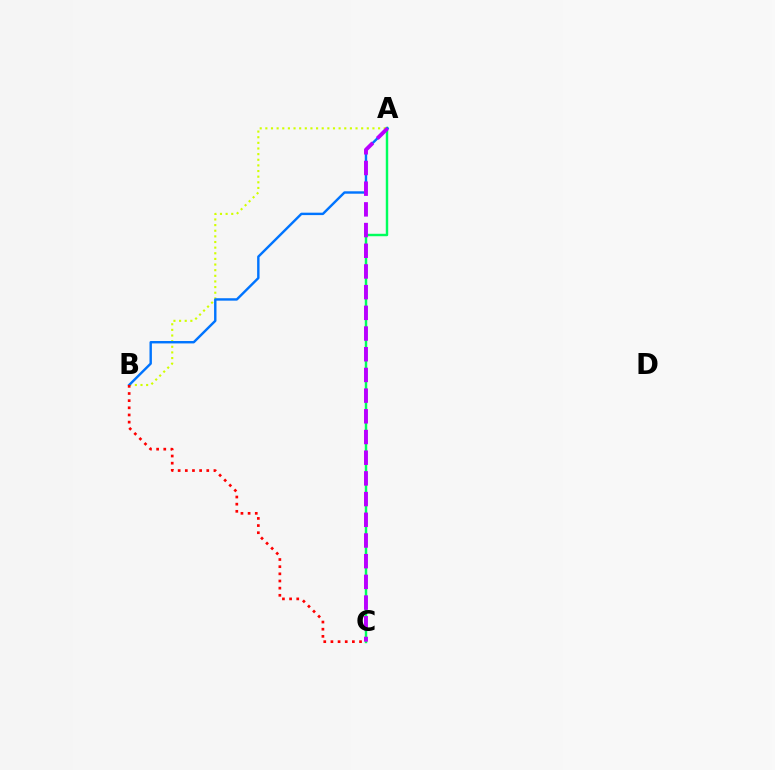{('A', 'C'): [{'color': '#00ff5c', 'line_style': 'solid', 'thickness': 1.75}, {'color': '#b900ff', 'line_style': 'dashed', 'thickness': 2.81}], ('A', 'B'): [{'color': '#d1ff00', 'line_style': 'dotted', 'thickness': 1.53}, {'color': '#0074ff', 'line_style': 'solid', 'thickness': 1.74}], ('B', 'C'): [{'color': '#ff0000', 'line_style': 'dotted', 'thickness': 1.94}]}